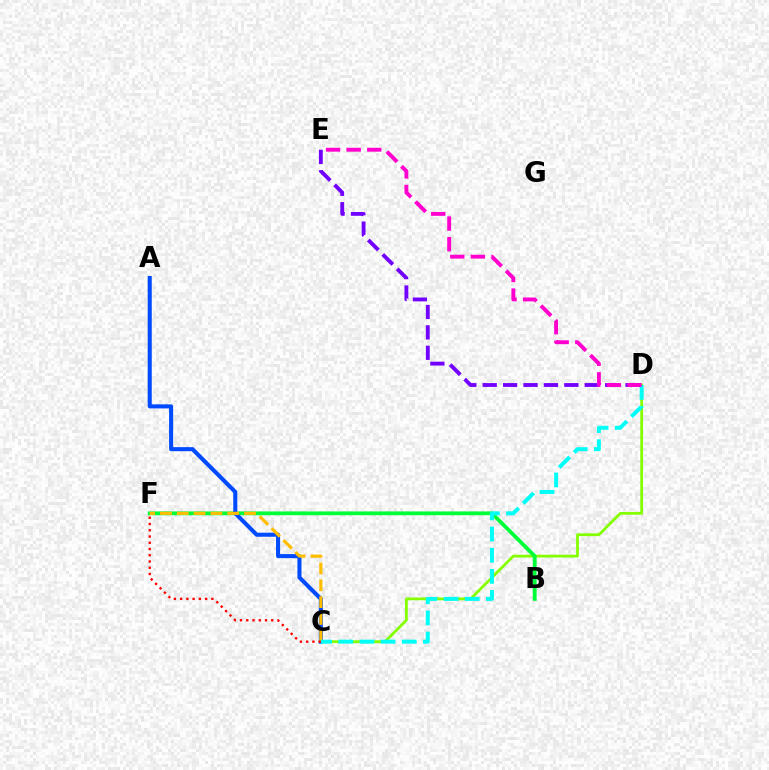{('C', 'D'): [{'color': '#84ff00', 'line_style': 'solid', 'thickness': 1.99}, {'color': '#00fff6', 'line_style': 'dashed', 'thickness': 2.87}], ('B', 'F'): [{'color': '#00ff39', 'line_style': 'solid', 'thickness': 2.74}], ('A', 'C'): [{'color': '#004bff', 'line_style': 'solid', 'thickness': 2.92}], ('C', 'F'): [{'color': '#ffbd00', 'line_style': 'dashed', 'thickness': 2.29}, {'color': '#ff0000', 'line_style': 'dotted', 'thickness': 1.7}], ('D', 'E'): [{'color': '#7200ff', 'line_style': 'dashed', 'thickness': 2.77}, {'color': '#ff00cf', 'line_style': 'dashed', 'thickness': 2.8}]}